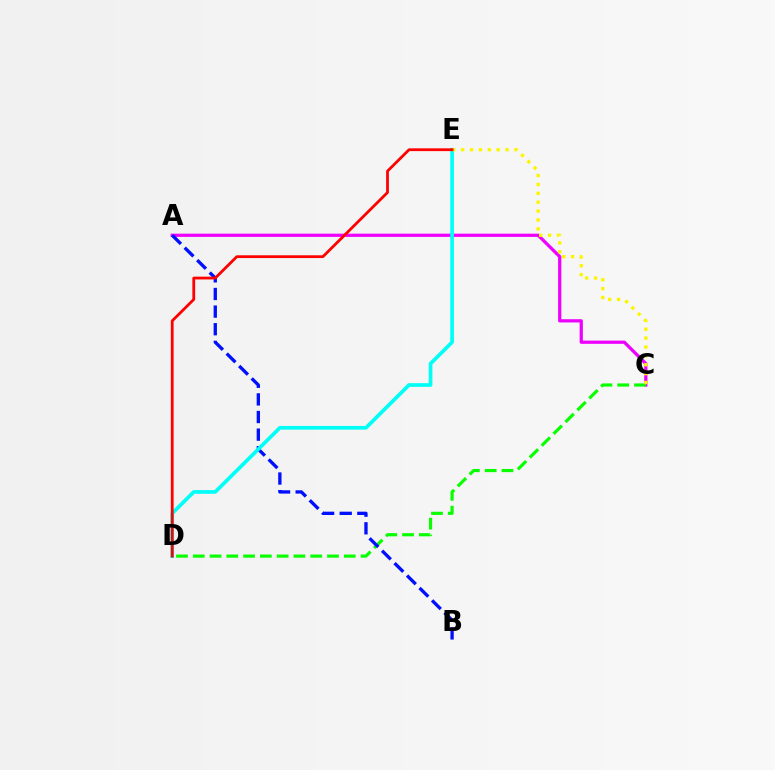{('A', 'C'): [{'color': '#ee00ff', 'line_style': 'solid', 'thickness': 2.33}], ('C', 'D'): [{'color': '#08ff00', 'line_style': 'dashed', 'thickness': 2.28}], ('A', 'B'): [{'color': '#0010ff', 'line_style': 'dashed', 'thickness': 2.39}], ('D', 'E'): [{'color': '#00fff6', 'line_style': 'solid', 'thickness': 2.66}, {'color': '#ff0000', 'line_style': 'solid', 'thickness': 2.0}], ('C', 'E'): [{'color': '#fcf500', 'line_style': 'dotted', 'thickness': 2.41}]}